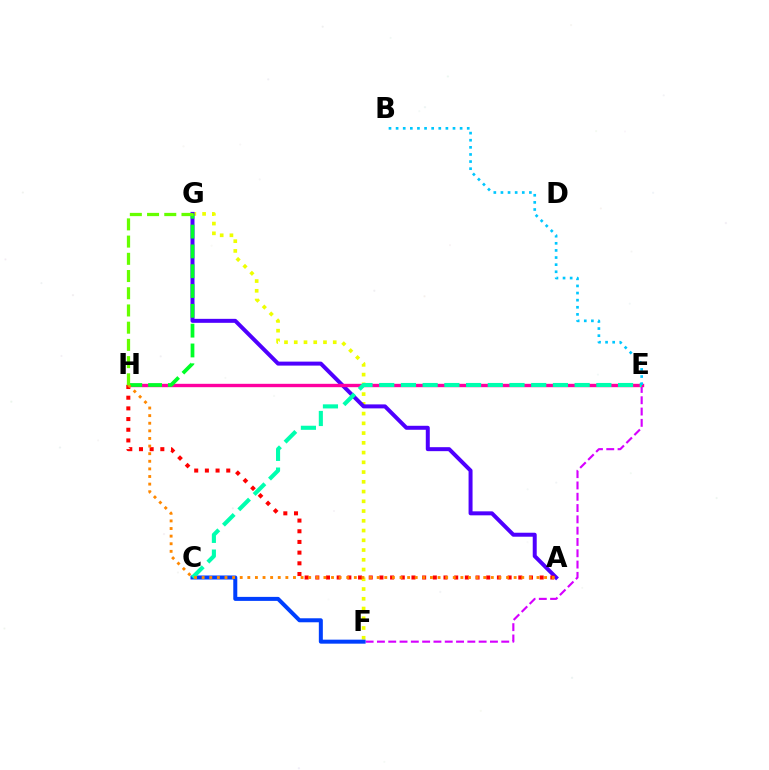{('F', 'G'): [{'color': '#eeff00', 'line_style': 'dotted', 'thickness': 2.65}], ('E', 'F'): [{'color': '#d600ff', 'line_style': 'dashed', 'thickness': 1.54}], ('A', 'G'): [{'color': '#4f00ff', 'line_style': 'solid', 'thickness': 2.87}], ('C', 'F'): [{'color': '#003fff', 'line_style': 'solid', 'thickness': 2.88}], ('E', 'H'): [{'color': '#ff00a0', 'line_style': 'solid', 'thickness': 2.43}], ('G', 'H'): [{'color': '#00ff27', 'line_style': 'dashed', 'thickness': 2.69}, {'color': '#66ff00', 'line_style': 'dashed', 'thickness': 2.34}], ('C', 'E'): [{'color': '#00ffaf', 'line_style': 'dashed', 'thickness': 2.95}], ('A', 'H'): [{'color': '#ff0000', 'line_style': 'dotted', 'thickness': 2.9}, {'color': '#ff8800', 'line_style': 'dotted', 'thickness': 2.07}], ('B', 'E'): [{'color': '#00c7ff', 'line_style': 'dotted', 'thickness': 1.93}]}